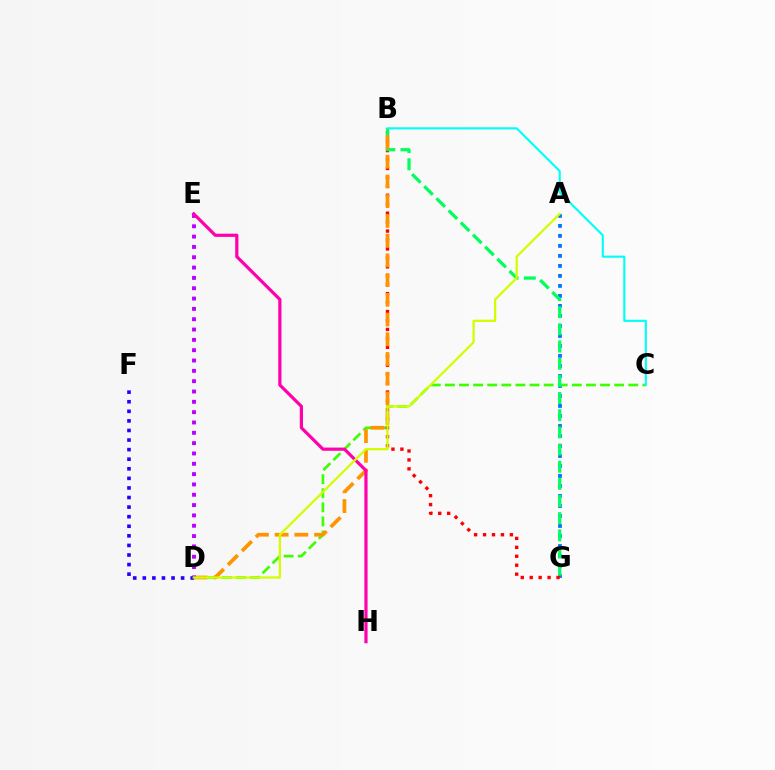{('A', 'G'): [{'color': '#0074ff', 'line_style': 'dotted', 'thickness': 2.72}], ('C', 'D'): [{'color': '#3dff00', 'line_style': 'dashed', 'thickness': 1.92}], ('B', 'G'): [{'color': '#ff0000', 'line_style': 'dotted', 'thickness': 2.43}, {'color': '#00ff5c', 'line_style': 'dashed', 'thickness': 2.33}], ('B', 'D'): [{'color': '#ff9400', 'line_style': 'dashed', 'thickness': 2.68}], ('D', 'E'): [{'color': '#b900ff', 'line_style': 'dotted', 'thickness': 2.81}], ('D', 'F'): [{'color': '#2500ff', 'line_style': 'dotted', 'thickness': 2.6}], ('E', 'H'): [{'color': '#ff00ac', 'line_style': 'solid', 'thickness': 2.3}], ('A', 'D'): [{'color': '#d1ff00', 'line_style': 'solid', 'thickness': 1.63}], ('B', 'C'): [{'color': '#00fff6', 'line_style': 'solid', 'thickness': 1.52}]}